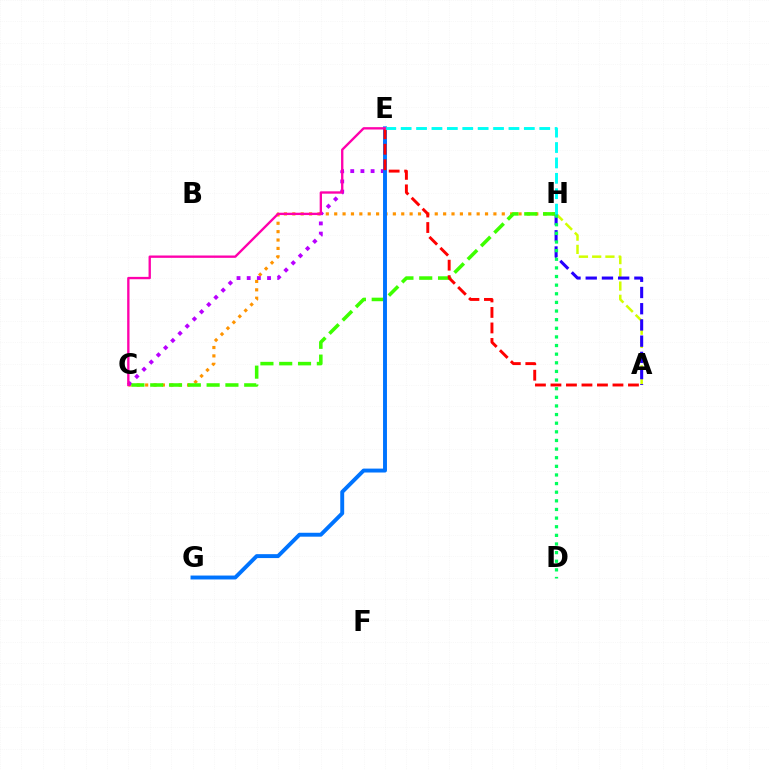{('C', 'H'): [{'color': '#ff9400', 'line_style': 'dotted', 'thickness': 2.28}, {'color': '#3dff00', 'line_style': 'dashed', 'thickness': 2.55}], ('C', 'E'): [{'color': '#b900ff', 'line_style': 'dotted', 'thickness': 2.76}, {'color': '#ff00ac', 'line_style': 'solid', 'thickness': 1.69}], ('A', 'H'): [{'color': '#d1ff00', 'line_style': 'dashed', 'thickness': 1.8}, {'color': '#2500ff', 'line_style': 'dashed', 'thickness': 2.2}], ('D', 'H'): [{'color': '#00ff5c', 'line_style': 'dotted', 'thickness': 2.34}], ('E', 'G'): [{'color': '#0074ff', 'line_style': 'solid', 'thickness': 2.82}], ('A', 'E'): [{'color': '#ff0000', 'line_style': 'dashed', 'thickness': 2.11}], ('E', 'H'): [{'color': '#00fff6', 'line_style': 'dashed', 'thickness': 2.09}]}